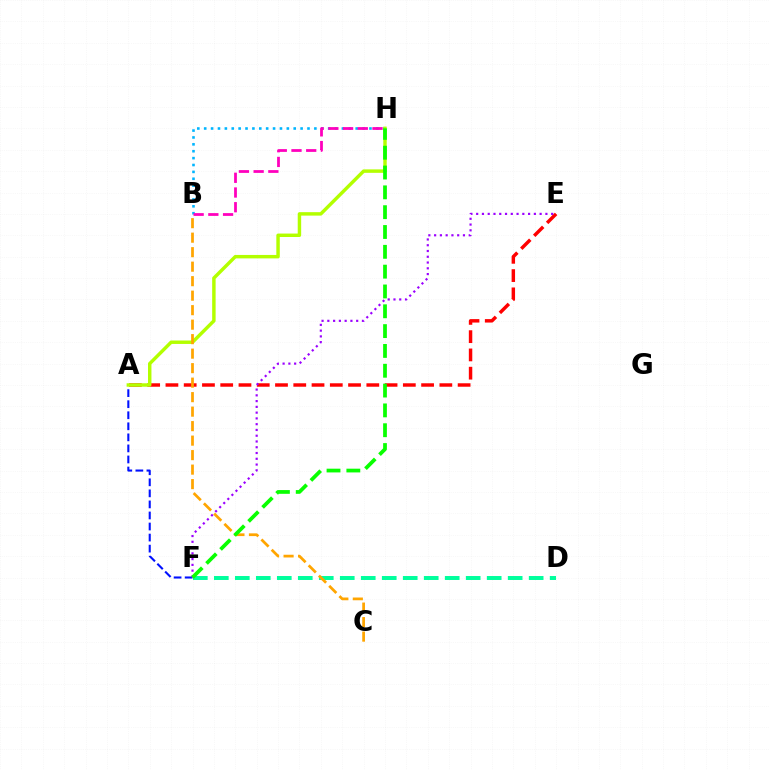{('A', 'E'): [{'color': '#ff0000', 'line_style': 'dashed', 'thickness': 2.48}], ('A', 'F'): [{'color': '#0010ff', 'line_style': 'dashed', 'thickness': 1.5}], ('B', 'H'): [{'color': '#00b5ff', 'line_style': 'dotted', 'thickness': 1.87}, {'color': '#ff00bd', 'line_style': 'dashed', 'thickness': 2.0}], ('A', 'H'): [{'color': '#b3ff00', 'line_style': 'solid', 'thickness': 2.48}], ('D', 'F'): [{'color': '#00ff9d', 'line_style': 'dashed', 'thickness': 2.85}], ('B', 'C'): [{'color': '#ffa500', 'line_style': 'dashed', 'thickness': 1.97}], ('E', 'F'): [{'color': '#9b00ff', 'line_style': 'dotted', 'thickness': 1.57}], ('F', 'H'): [{'color': '#08ff00', 'line_style': 'dashed', 'thickness': 2.69}]}